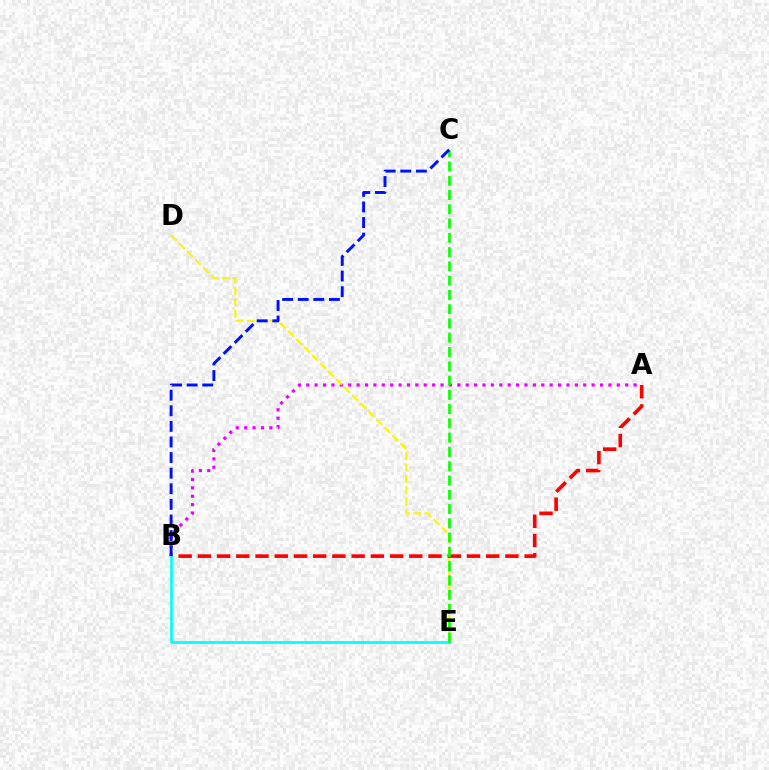{('A', 'B'): [{'color': '#ee00ff', 'line_style': 'dotted', 'thickness': 2.28}, {'color': '#ff0000', 'line_style': 'dashed', 'thickness': 2.61}], ('D', 'E'): [{'color': '#fcf500', 'line_style': 'dashed', 'thickness': 1.54}], ('B', 'E'): [{'color': '#00fff6', 'line_style': 'solid', 'thickness': 1.94}], ('C', 'E'): [{'color': '#08ff00', 'line_style': 'dashed', 'thickness': 1.94}], ('B', 'C'): [{'color': '#0010ff', 'line_style': 'dashed', 'thickness': 2.12}]}